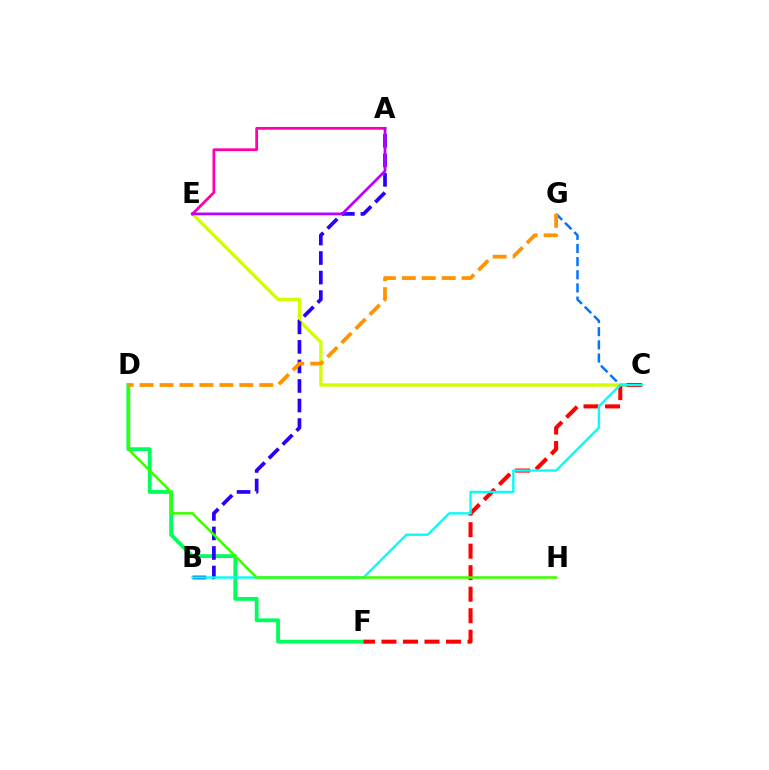{('C', 'E'): [{'color': '#d1ff00', 'line_style': 'solid', 'thickness': 2.43}], ('D', 'F'): [{'color': '#00ff5c', 'line_style': 'solid', 'thickness': 2.75}], ('C', 'G'): [{'color': '#0074ff', 'line_style': 'dashed', 'thickness': 1.79}], ('C', 'F'): [{'color': '#ff0000', 'line_style': 'dashed', 'thickness': 2.92}], ('A', 'B'): [{'color': '#2500ff', 'line_style': 'dashed', 'thickness': 2.65}], ('B', 'C'): [{'color': '#00fff6', 'line_style': 'solid', 'thickness': 1.7}], ('A', 'E'): [{'color': '#ff00ac', 'line_style': 'solid', 'thickness': 2.0}, {'color': '#b900ff', 'line_style': 'solid', 'thickness': 1.96}], ('D', 'H'): [{'color': '#3dff00', 'line_style': 'solid', 'thickness': 1.82}], ('D', 'G'): [{'color': '#ff9400', 'line_style': 'dashed', 'thickness': 2.71}]}